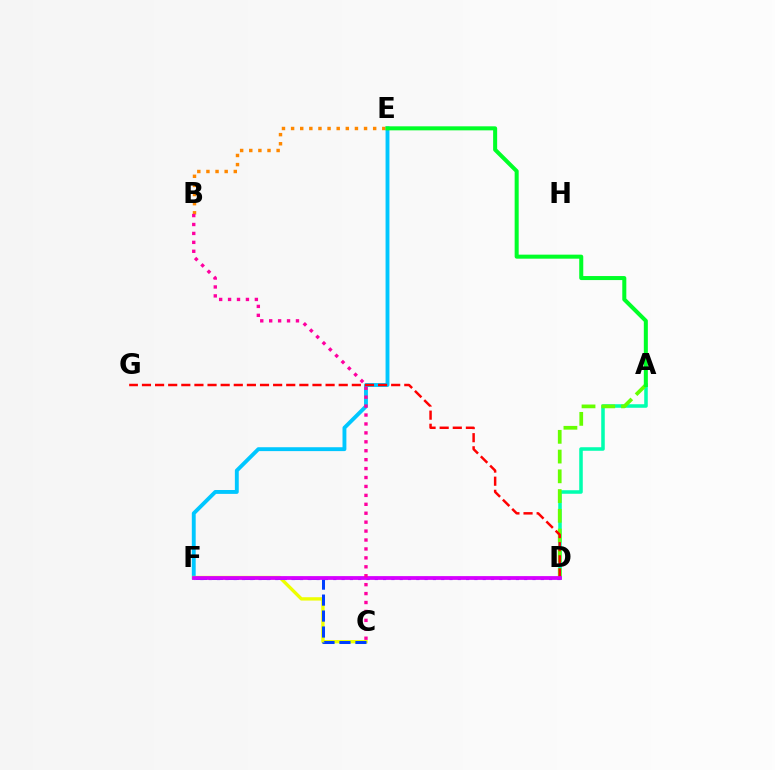{('A', 'D'): [{'color': '#00ffaf', 'line_style': 'solid', 'thickness': 2.55}, {'color': '#66ff00', 'line_style': 'dashed', 'thickness': 2.68}], ('E', 'F'): [{'color': '#00c7ff', 'line_style': 'solid', 'thickness': 2.79}], ('D', 'F'): [{'color': '#4f00ff', 'line_style': 'dotted', 'thickness': 2.26}, {'color': '#d600ff', 'line_style': 'solid', 'thickness': 2.72}], ('B', 'E'): [{'color': '#ff8800', 'line_style': 'dotted', 'thickness': 2.48}], ('C', 'F'): [{'color': '#eeff00', 'line_style': 'solid', 'thickness': 2.4}, {'color': '#003fff', 'line_style': 'dashed', 'thickness': 2.17}], ('D', 'G'): [{'color': '#ff0000', 'line_style': 'dashed', 'thickness': 1.78}], ('A', 'E'): [{'color': '#00ff27', 'line_style': 'solid', 'thickness': 2.9}], ('B', 'C'): [{'color': '#ff00a0', 'line_style': 'dotted', 'thickness': 2.43}]}